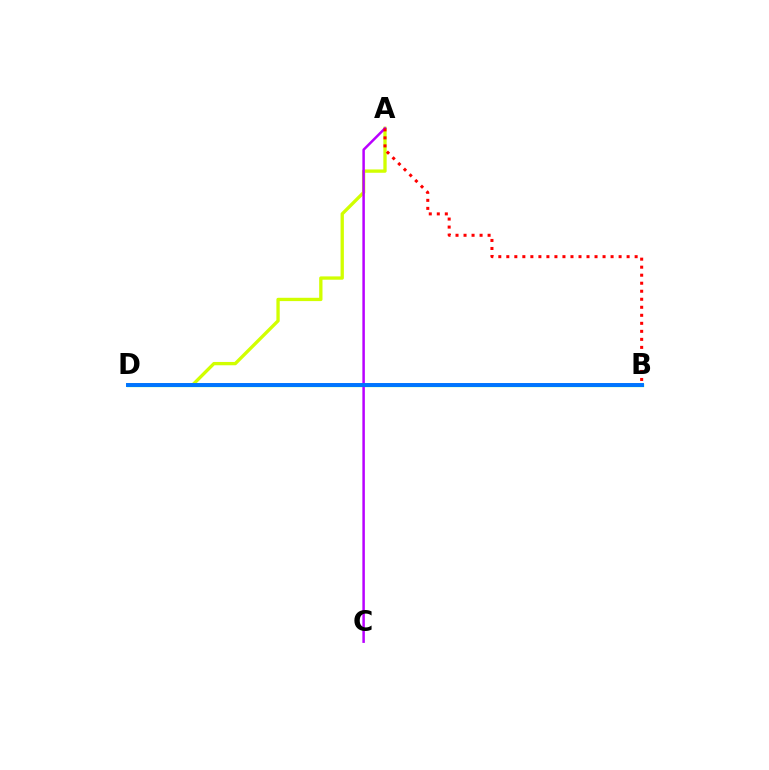{('A', 'D'): [{'color': '#d1ff00', 'line_style': 'solid', 'thickness': 2.39}], ('B', 'D'): [{'color': '#00ff5c', 'line_style': 'solid', 'thickness': 2.33}, {'color': '#0074ff', 'line_style': 'solid', 'thickness': 2.85}], ('A', 'C'): [{'color': '#b900ff', 'line_style': 'solid', 'thickness': 1.8}], ('A', 'B'): [{'color': '#ff0000', 'line_style': 'dotted', 'thickness': 2.18}]}